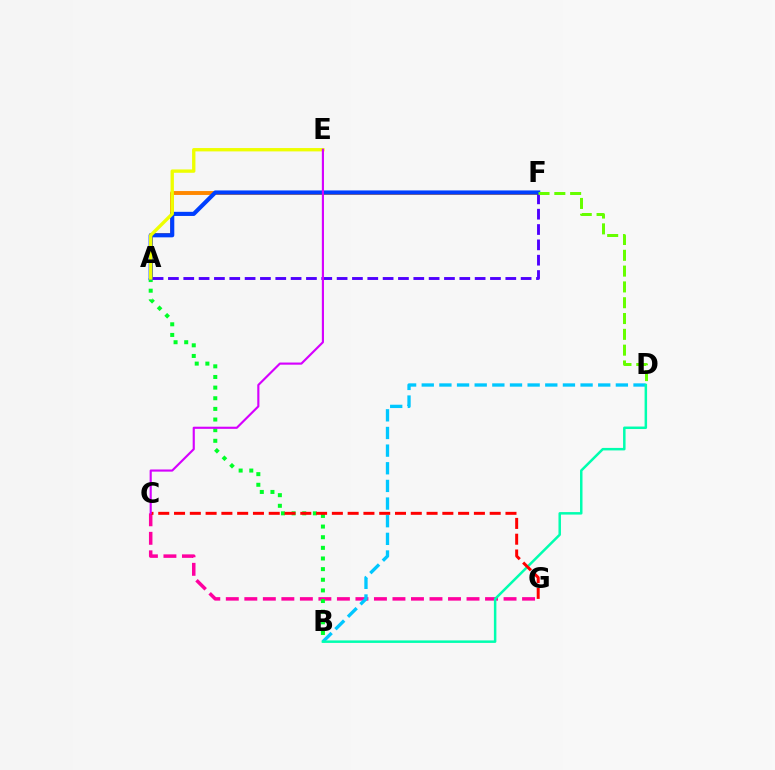{('C', 'G'): [{'color': '#ff00a0', 'line_style': 'dashed', 'thickness': 2.52}, {'color': '#ff0000', 'line_style': 'dashed', 'thickness': 2.14}], ('A', 'F'): [{'color': '#ff8800', 'line_style': 'solid', 'thickness': 2.81}, {'color': '#4f00ff', 'line_style': 'dashed', 'thickness': 2.08}, {'color': '#003fff', 'line_style': 'solid', 'thickness': 2.98}], ('A', 'B'): [{'color': '#00ff27', 'line_style': 'dotted', 'thickness': 2.89}], ('B', 'D'): [{'color': '#00c7ff', 'line_style': 'dashed', 'thickness': 2.4}, {'color': '#00ffaf', 'line_style': 'solid', 'thickness': 1.8}], ('D', 'F'): [{'color': '#66ff00', 'line_style': 'dashed', 'thickness': 2.15}], ('A', 'E'): [{'color': '#eeff00', 'line_style': 'solid', 'thickness': 2.41}], ('C', 'E'): [{'color': '#d600ff', 'line_style': 'solid', 'thickness': 1.54}]}